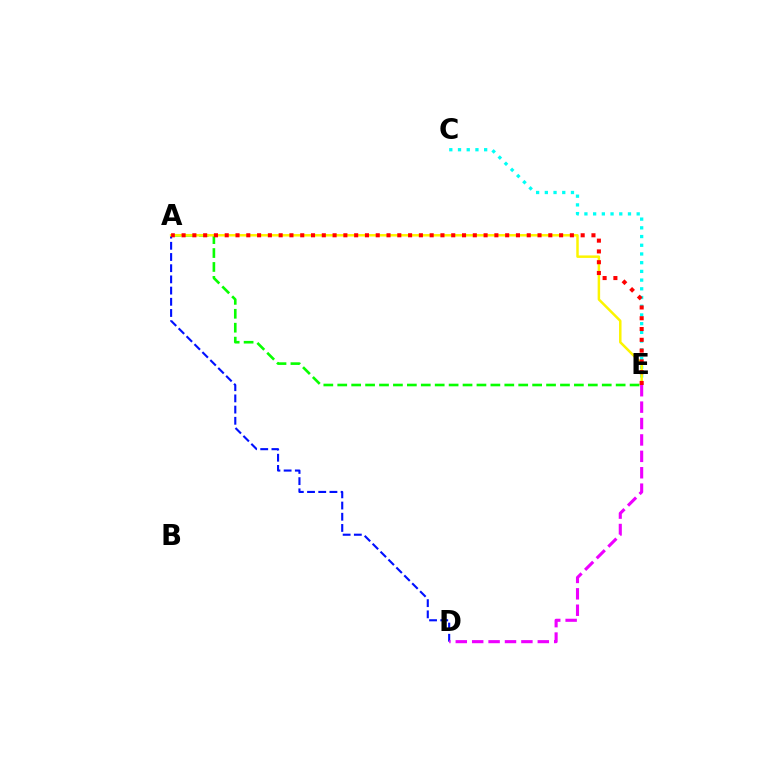{('A', 'E'): [{'color': '#08ff00', 'line_style': 'dashed', 'thickness': 1.89}, {'color': '#fcf500', 'line_style': 'solid', 'thickness': 1.79}, {'color': '#ff0000', 'line_style': 'dotted', 'thickness': 2.93}], ('A', 'D'): [{'color': '#0010ff', 'line_style': 'dashed', 'thickness': 1.52}], ('C', 'E'): [{'color': '#00fff6', 'line_style': 'dotted', 'thickness': 2.37}], ('D', 'E'): [{'color': '#ee00ff', 'line_style': 'dashed', 'thickness': 2.23}]}